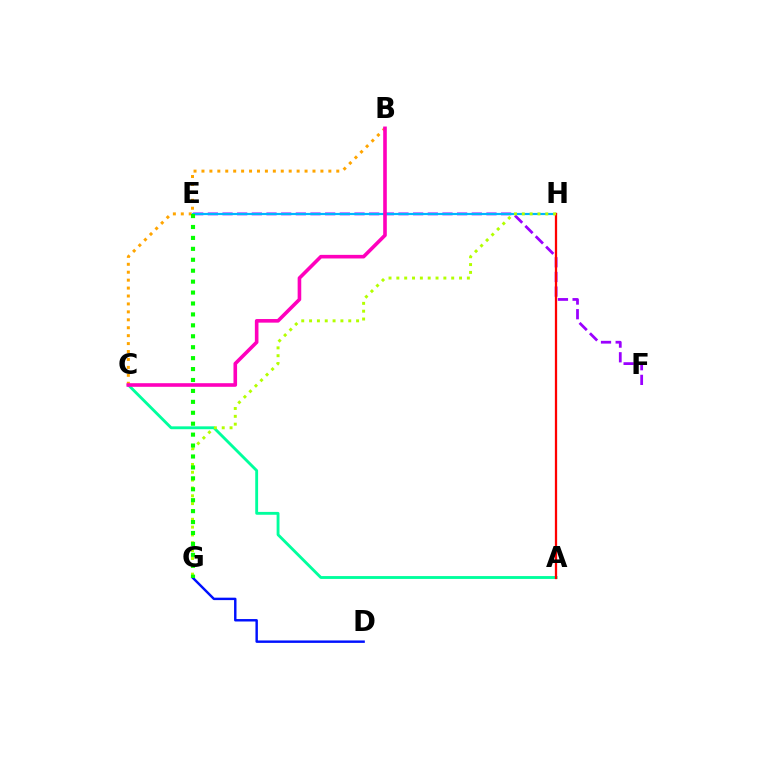{('E', 'F'): [{'color': '#9b00ff', 'line_style': 'dashed', 'thickness': 1.99}], ('A', 'C'): [{'color': '#00ff9d', 'line_style': 'solid', 'thickness': 2.06}], ('B', 'C'): [{'color': '#ffa500', 'line_style': 'dotted', 'thickness': 2.15}, {'color': '#ff00bd', 'line_style': 'solid', 'thickness': 2.6}], ('E', 'H'): [{'color': '#00b5ff', 'line_style': 'solid', 'thickness': 1.56}], ('A', 'H'): [{'color': '#ff0000', 'line_style': 'solid', 'thickness': 1.64}], ('D', 'G'): [{'color': '#0010ff', 'line_style': 'solid', 'thickness': 1.75}], ('G', 'H'): [{'color': '#b3ff00', 'line_style': 'dotted', 'thickness': 2.13}], ('E', 'G'): [{'color': '#08ff00', 'line_style': 'dotted', 'thickness': 2.97}]}